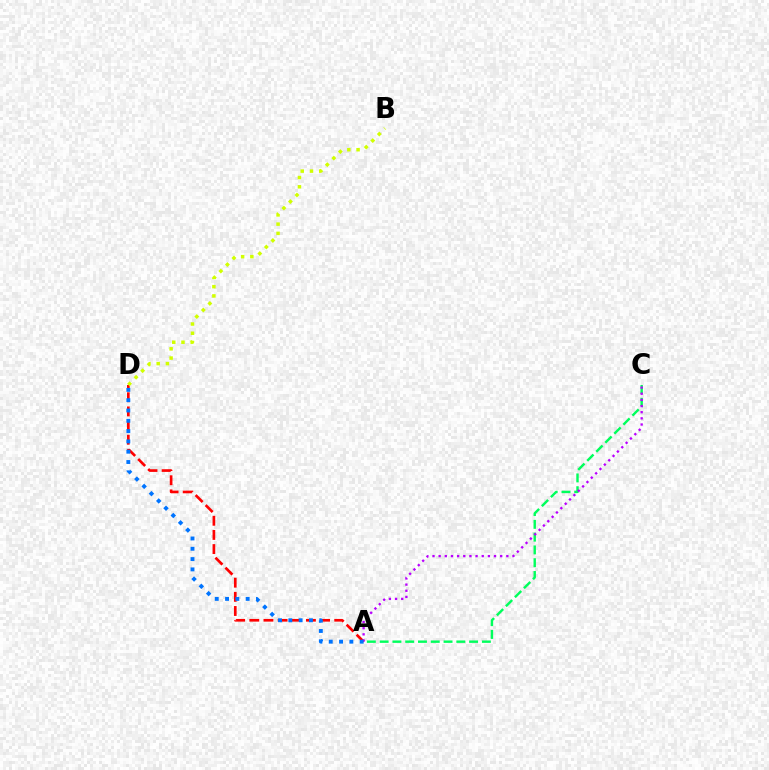{('A', 'D'): [{'color': '#ff0000', 'line_style': 'dashed', 'thickness': 1.92}, {'color': '#0074ff', 'line_style': 'dotted', 'thickness': 2.8}], ('A', 'C'): [{'color': '#00ff5c', 'line_style': 'dashed', 'thickness': 1.74}, {'color': '#b900ff', 'line_style': 'dotted', 'thickness': 1.67}], ('B', 'D'): [{'color': '#d1ff00', 'line_style': 'dotted', 'thickness': 2.51}]}